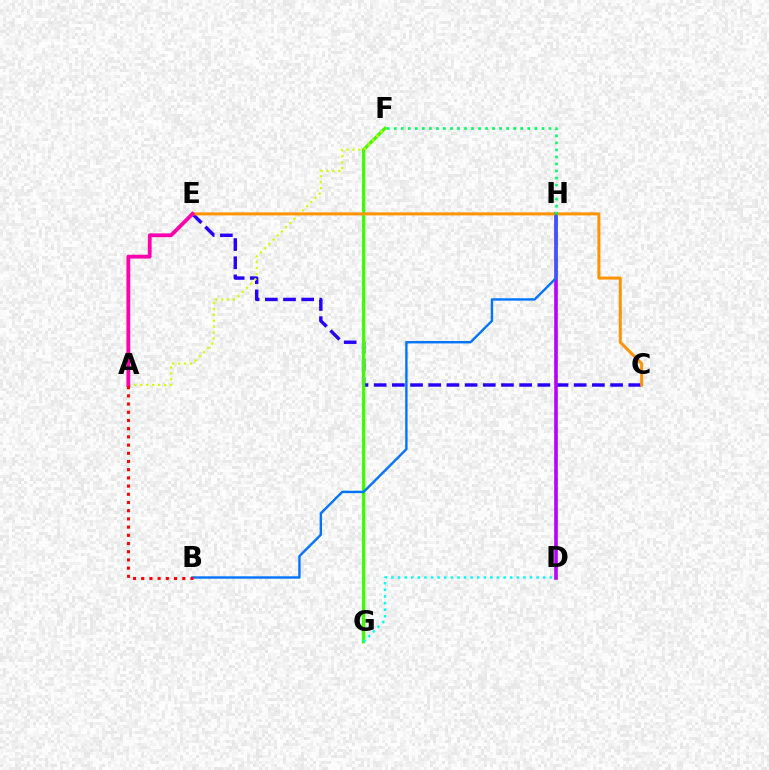{('C', 'E'): [{'color': '#2500ff', 'line_style': 'dashed', 'thickness': 2.47}, {'color': '#ff9400', 'line_style': 'solid', 'thickness': 2.17}], ('D', 'H'): [{'color': '#b900ff', 'line_style': 'solid', 'thickness': 2.61}], ('F', 'G'): [{'color': '#3dff00', 'line_style': 'solid', 'thickness': 2.37}], ('A', 'F'): [{'color': '#d1ff00', 'line_style': 'dotted', 'thickness': 1.61}], ('B', 'H'): [{'color': '#0074ff', 'line_style': 'solid', 'thickness': 1.72}], ('A', 'E'): [{'color': '#ff00ac', 'line_style': 'solid', 'thickness': 2.75}], ('A', 'B'): [{'color': '#ff0000', 'line_style': 'dotted', 'thickness': 2.23}], ('F', 'H'): [{'color': '#00ff5c', 'line_style': 'dotted', 'thickness': 1.91}], ('D', 'G'): [{'color': '#00fff6', 'line_style': 'dotted', 'thickness': 1.79}]}